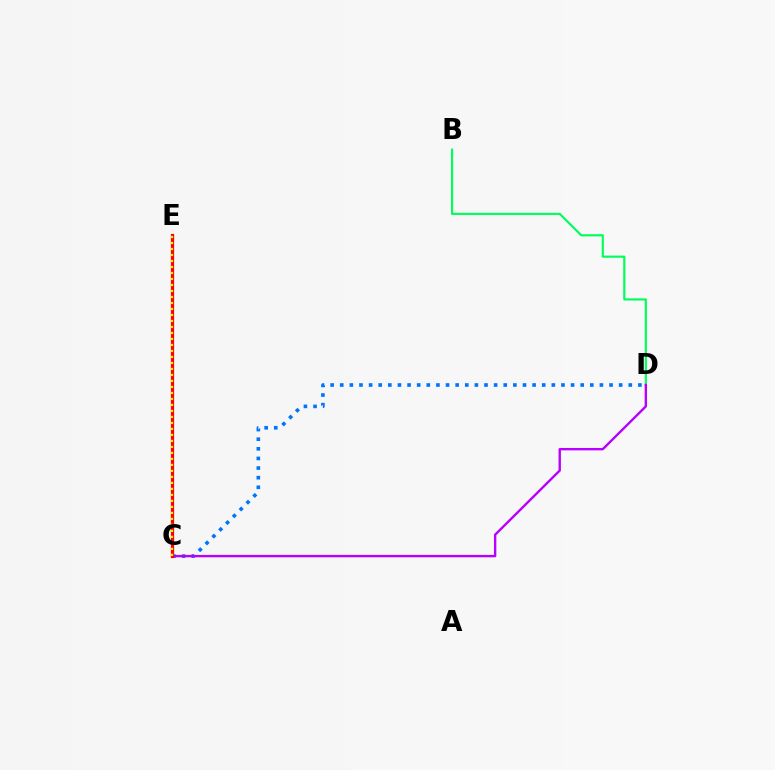{('B', 'D'): [{'color': '#00ff5c', 'line_style': 'solid', 'thickness': 1.56}], ('C', 'D'): [{'color': '#0074ff', 'line_style': 'dotted', 'thickness': 2.61}, {'color': '#b900ff', 'line_style': 'solid', 'thickness': 1.71}], ('C', 'E'): [{'color': '#ff0000', 'line_style': 'solid', 'thickness': 2.34}, {'color': '#d1ff00', 'line_style': 'dotted', 'thickness': 1.63}]}